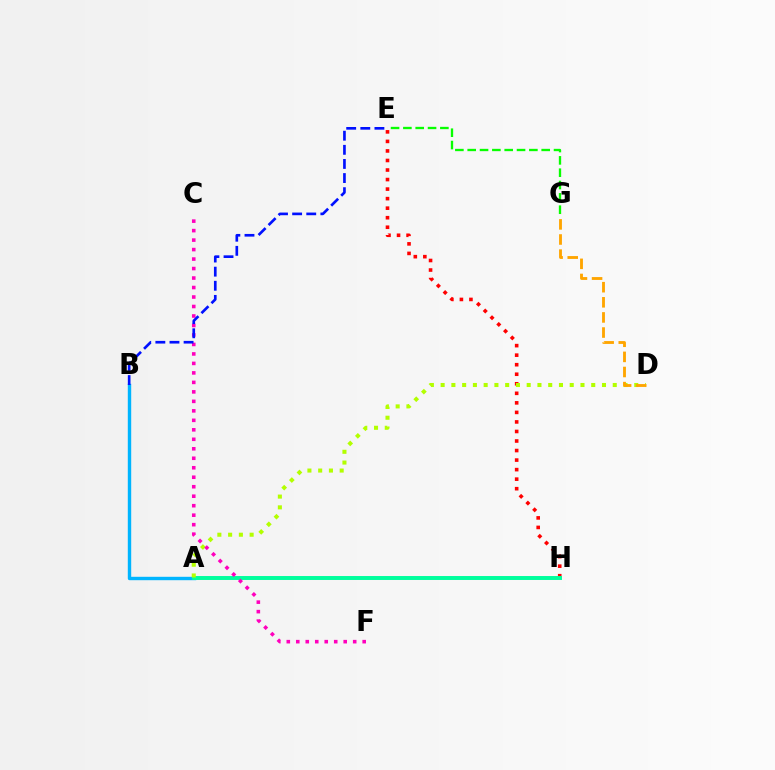{('A', 'B'): [{'color': '#00b5ff', 'line_style': 'solid', 'thickness': 2.45}], ('A', 'H'): [{'color': '#9b00ff', 'line_style': 'dotted', 'thickness': 1.73}, {'color': '#00ff9d', 'line_style': 'solid', 'thickness': 2.84}], ('E', 'H'): [{'color': '#ff0000', 'line_style': 'dotted', 'thickness': 2.59}], ('E', 'G'): [{'color': '#08ff00', 'line_style': 'dashed', 'thickness': 1.68}], ('A', 'D'): [{'color': '#b3ff00', 'line_style': 'dotted', 'thickness': 2.92}], ('C', 'F'): [{'color': '#ff00bd', 'line_style': 'dotted', 'thickness': 2.58}], ('D', 'G'): [{'color': '#ffa500', 'line_style': 'dashed', 'thickness': 2.05}], ('B', 'E'): [{'color': '#0010ff', 'line_style': 'dashed', 'thickness': 1.92}]}